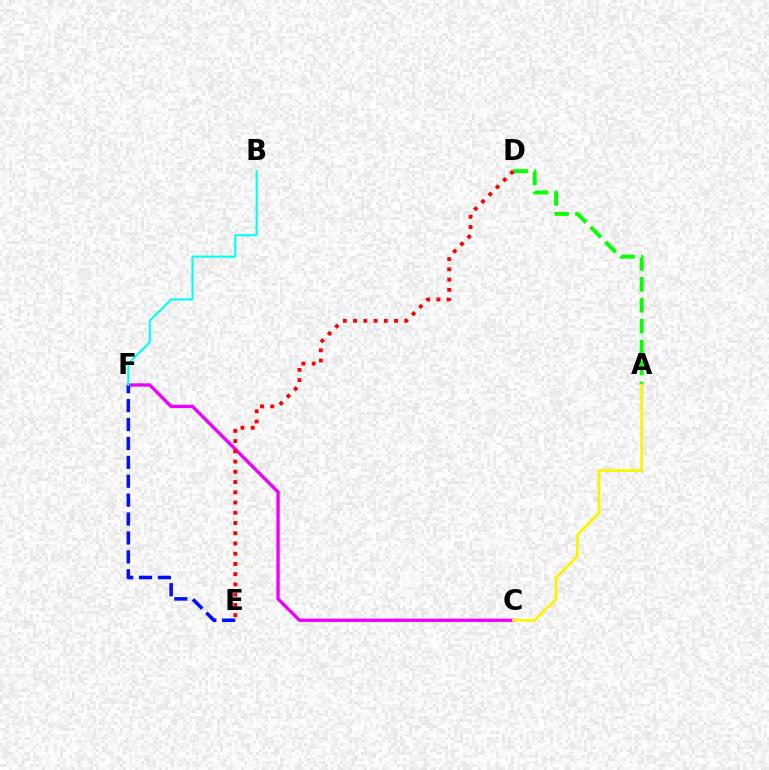{('C', 'F'): [{'color': '#ee00ff', 'line_style': 'solid', 'thickness': 2.41}], ('E', 'F'): [{'color': '#0010ff', 'line_style': 'dashed', 'thickness': 2.57}], ('A', 'D'): [{'color': '#08ff00', 'line_style': 'dashed', 'thickness': 2.84}], ('D', 'E'): [{'color': '#ff0000', 'line_style': 'dotted', 'thickness': 2.78}], ('A', 'C'): [{'color': '#fcf500', 'line_style': 'solid', 'thickness': 1.99}], ('B', 'F'): [{'color': '#00fff6', 'line_style': 'solid', 'thickness': 1.52}]}